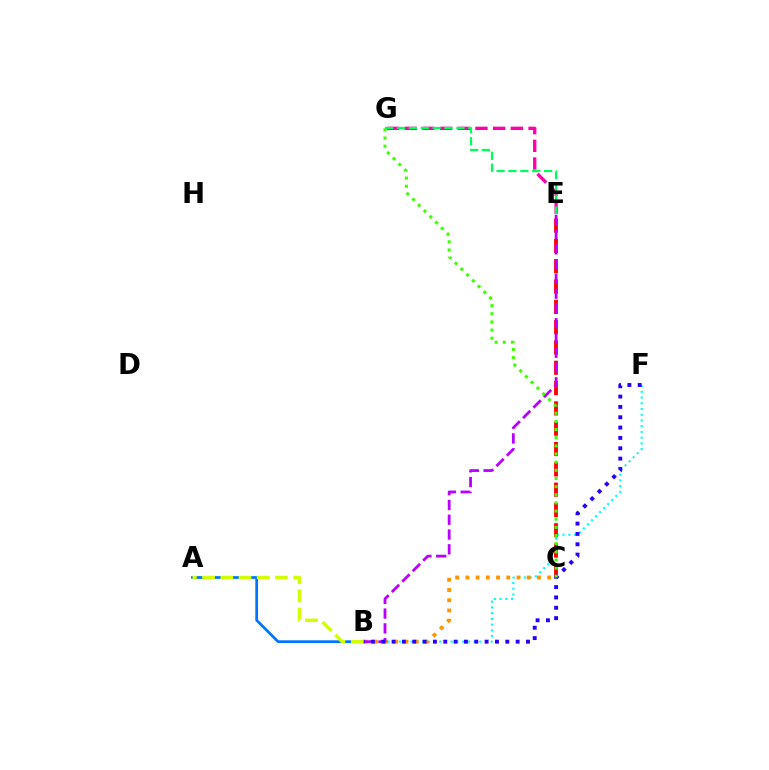{('B', 'F'): [{'color': '#00fff6', 'line_style': 'dotted', 'thickness': 1.56}, {'color': '#2500ff', 'line_style': 'dotted', 'thickness': 2.81}], ('C', 'E'): [{'color': '#ff0000', 'line_style': 'dashed', 'thickness': 2.76}], ('B', 'C'): [{'color': '#ff9400', 'line_style': 'dotted', 'thickness': 2.78}], ('E', 'G'): [{'color': '#ff00ac', 'line_style': 'dashed', 'thickness': 2.4}, {'color': '#00ff5c', 'line_style': 'dashed', 'thickness': 1.61}], ('A', 'B'): [{'color': '#0074ff', 'line_style': 'solid', 'thickness': 1.96}, {'color': '#d1ff00', 'line_style': 'dashed', 'thickness': 2.47}], ('B', 'E'): [{'color': '#b900ff', 'line_style': 'dashed', 'thickness': 2.01}], ('C', 'G'): [{'color': '#3dff00', 'line_style': 'dotted', 'thickness': 2.21}]}